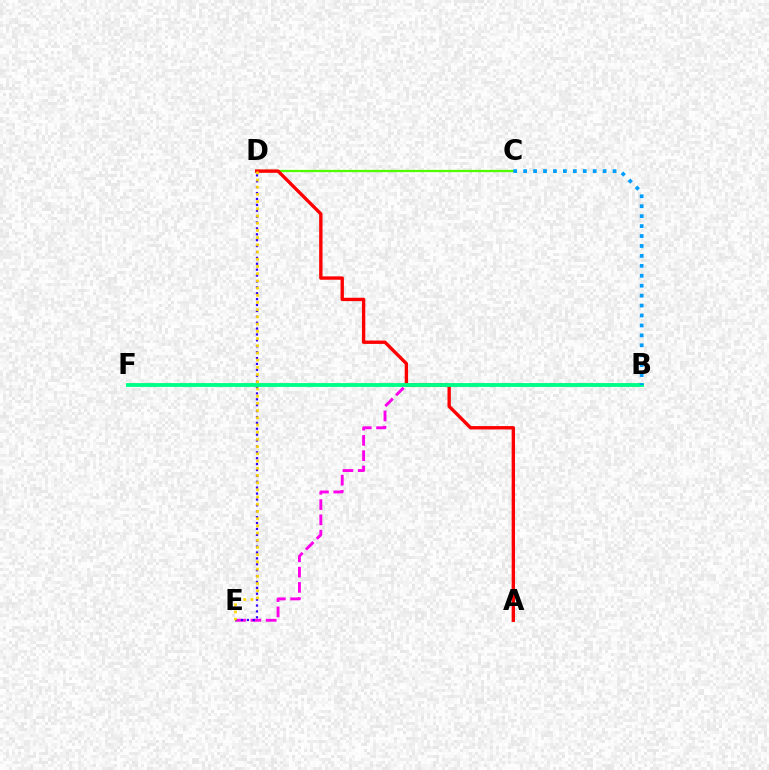{('B', 'E'): [{'color': '#ff00ed', 'line_style': 'dashed', 'thickness': 2.08}], ('C', 'D'): [{'color': '#4fff00', 'line_style': 'solid', 'thickness': 1.63}], ('D', 'E'): [{'color': '#3700ff', 'line_style': 'dotted', 'thickness': 1.6}, {'color': '#ffd500', 'line_style': 'dotted', 'thickness': 1.96}], ('A', 'D'): [{'color': '#ff0000', 'line_style': 'solid', 'thickness': 2.43}], ('B', 'F'): [{'color': '#00ff86', 'line_style': 'solid', 'thickness': 2.78}], ('B', 'C'): [{'color': '#009eff', 'line_style': 'dotted', 'thickness': 2.7}]}